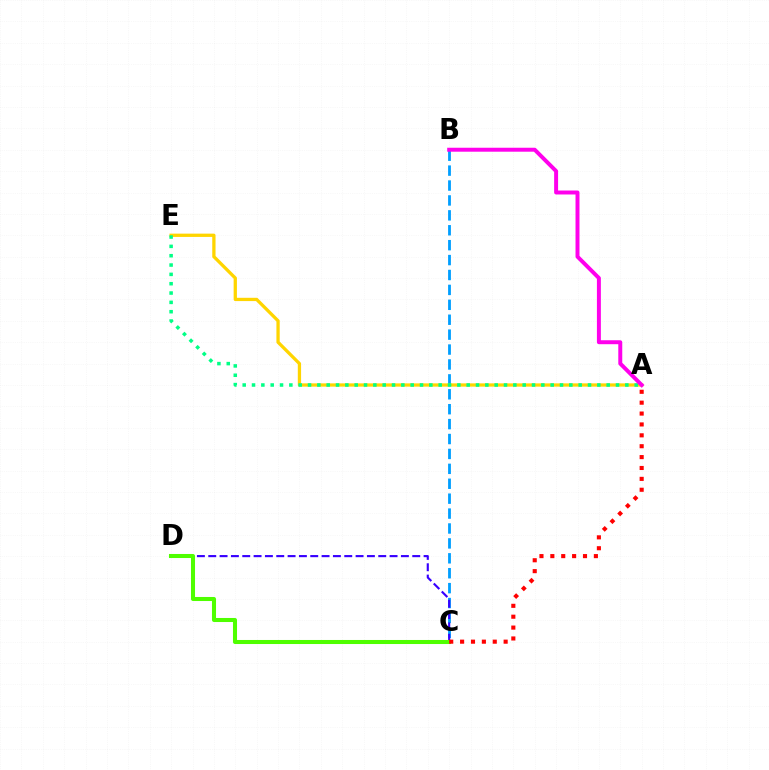{('B', 'C'): [{'color': '#009eff', 'line_style': 'dashed', 'thickness': 2.03}], ('C', 'D'): [{'color': '#3700ff', 'line_style': 'dashed', 'thickness': 1.54}, {'color': '#4fff00', 'line_style': 'solid', 'thickness': 2.92}], ('A', 'E'): [{'color': '#ffd500', 'line_style': 'solid', 'thickness': 2.36}, {'color': '#00ff86', 'line_style': 'dotted', 'thickness': 2.54}], ('A', 'B'): [{'color': '#ff00ed', 'line_style': 'solid', 'thickness': 2.85}], ('A', 'C'): [{'color': '#ff0000', 'line_style': 'dotted', 'thickness': 2.96}]}